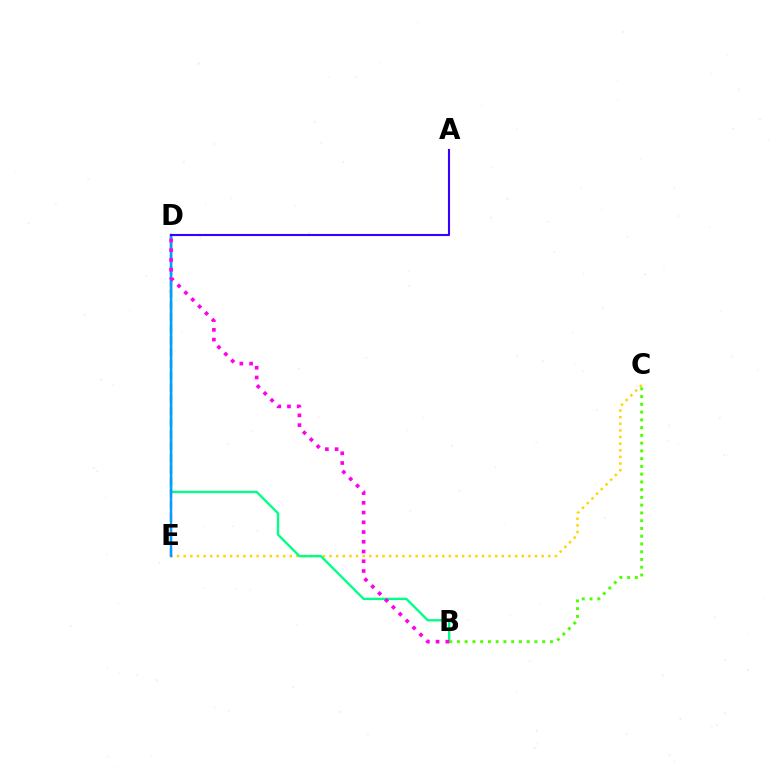{('C', 'E'): [{'color': '#ffd500', 'line_style': 'dotted', 'thickness': 1.8}], ('B', 'D'): [{'color': '#00ff86', 'line_style': 'solid', 'thickness': 1.7}, {'color': '#ff00ed', 'line_style': 'dotted', 'thickness': 2.64}], ('D', 'E'): [{'color': '#ff0000', 'line_style': 'dashed', 'thickness': 1.6}, {'color': '#009eff', 'line_style': 'solid', 'thickness': 1.76}], ('B', 'C'): [{'color': '#4fff00', 'line_style': 'dotted', 'thickness': 2.11}], ('A', 'D'): [{'color': '#3700ff', 'line_style': 'solid', 'thickness': 1.52}]}